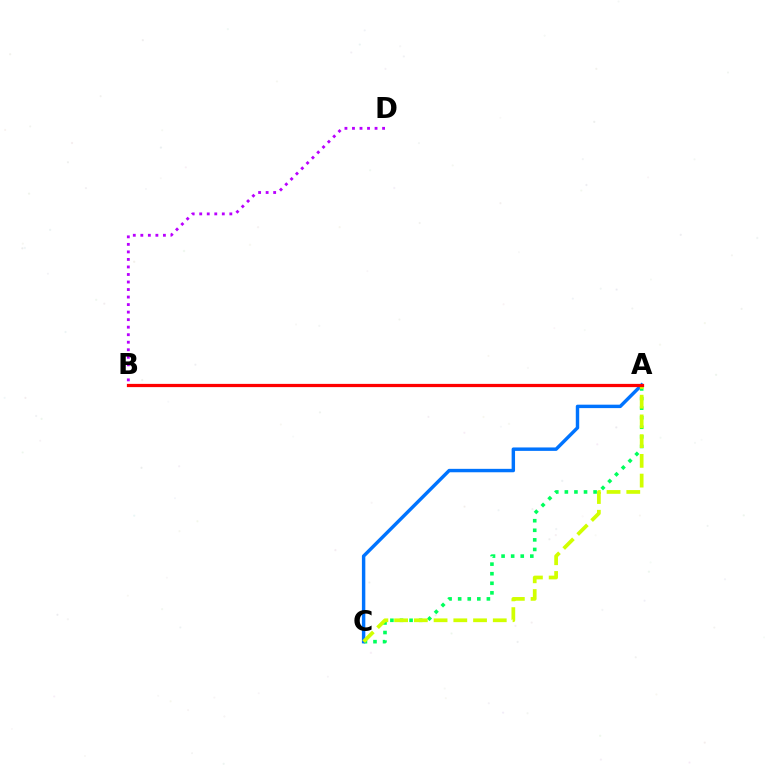{('B', 'D'): [{'color': '#b900ff', 'line_style': 'dotted', 'thickness': 2.05}], ('A', 'C'): [{'color': '#00ff5c', 'line_style': 'dotted', 'thickness': 2.6}, {'color': '#0074ff', 'line_style': 'solid', 'thickness': 2.47}, {'color': '#d1ff00', 'line_style': 'dashed', 'thickness': 2.68}], ('A', 'B'): [{'color': '#ff0000', 'line_style': 'solid', 'thickness': 2.33}]}